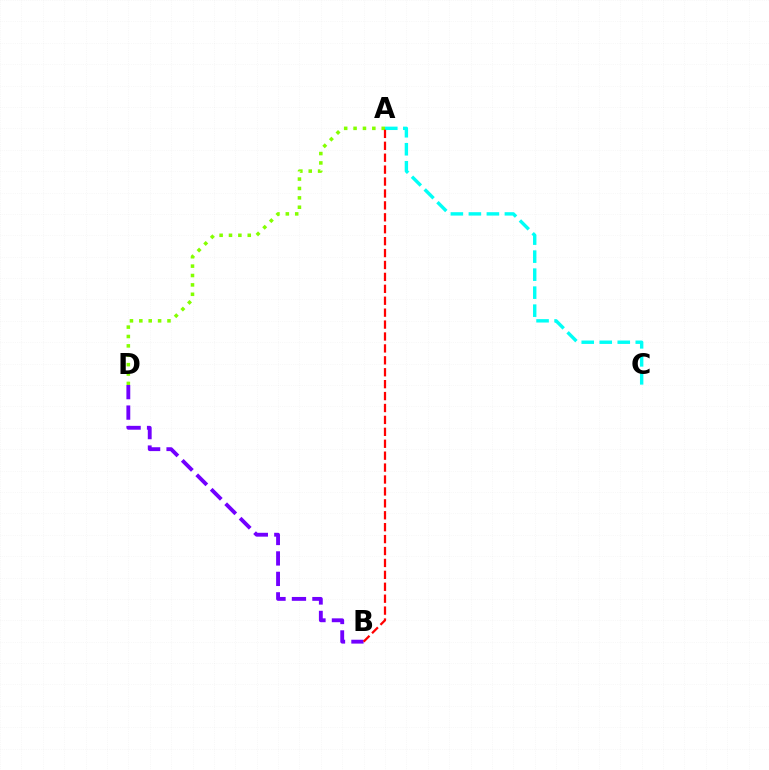{('A', 'D'): [{'color': '#84ff00', 'line_style': 'dotted', 'thickness': 2.55}], ('A', 'C'): [{'color': '#00fff6', 'line_style': 'dashed', 'thickness': 2.45}], ('B', 'D'): [{'color': '#7200ff', 'line_style': 'dashed', 'thickness': 2.78}], ('A', 'B'): [{'color': '#ff0000', 'line_style': 'dashed', 'thickness': 1.62}]}